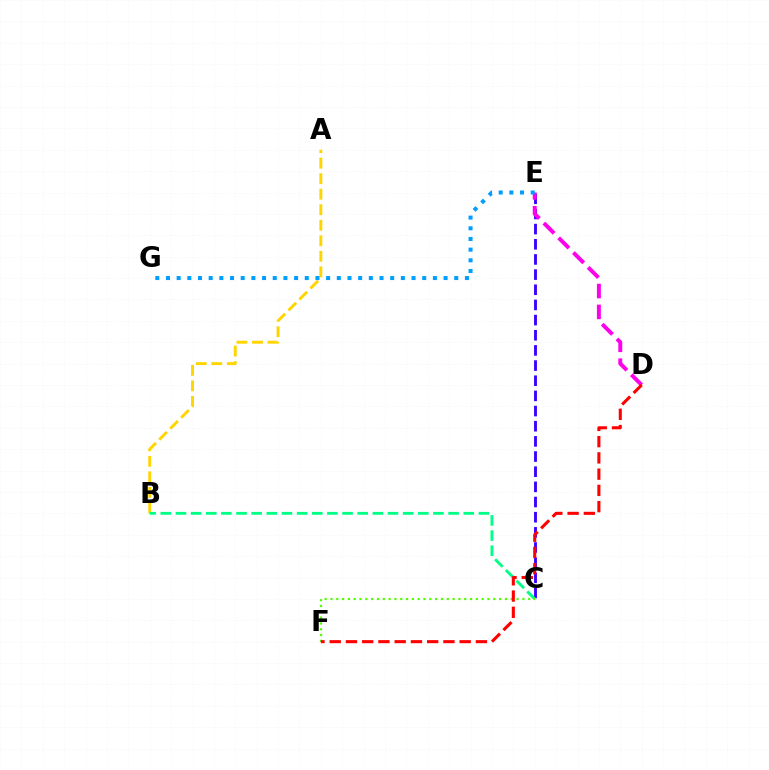{('C', 'E'): [{'color': '#3700ff', 'line_style': 'dashed', 'thickness': 2.06}], ('D', 'E'): [{'color': '#ff00ed', 'line_style': 'dashed', 'thickness': 2.84}], ('A', 'B'): [{'color': '#ffd500', 'line_style': 'dashed', 'thickness': 2.11}], ('B', 'C'): [{'color': '#00ff86', 'line_style': 'dashed', 'thickness': 2.06}], ('C', 'F'): [{'color': '#4fff00', 'line_style': 'dotted', 'thickness': 1.58}], ('D', 'F'): [{'color': '#ff0000', 'line_style': 'dashed', 'thickness': 2.21}], ('E', 'G'): [{'color': '#009eff', 'line_style': 'dotted', 'thickness': 2.9}]}